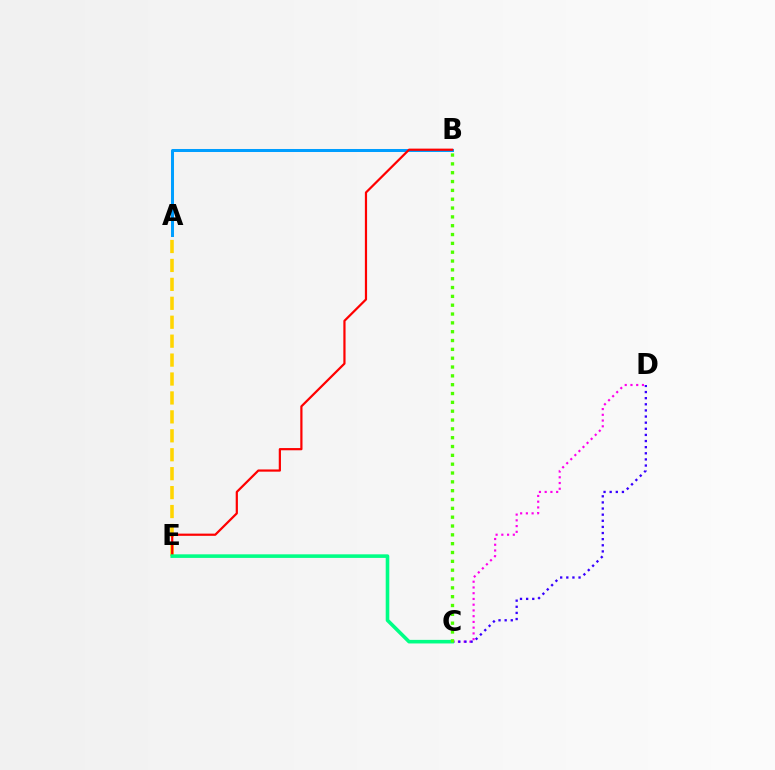{('C', 'D'): [{'color': '#ff00ed', 'line_style': 'dotted', 'thickness': 1.56}, {'color': '#3700ff', 'line_style': 'dotted', 'thickness': 1.66}], ('A', 'E'): [{'color': '#ffd500', 'line_style': 'dashed', 'thickness': 2.57}], ('A', 'B'): [{'color': '#009eff', 'line_style': 'solid', 'thickness': 2.16}], ('B', 'E'): [{'color': '#ff0000', 'line_style': 'solid', 'thickness': 1.59}], ('C', 'E'): [{'color': '#00ff86', 'line_style': 'solid', 'thickness': 2.58}], ('B', 'C'): [{'color': '#4fff00', 'line_style': 'dotted', 'thickness': 2.4}]}